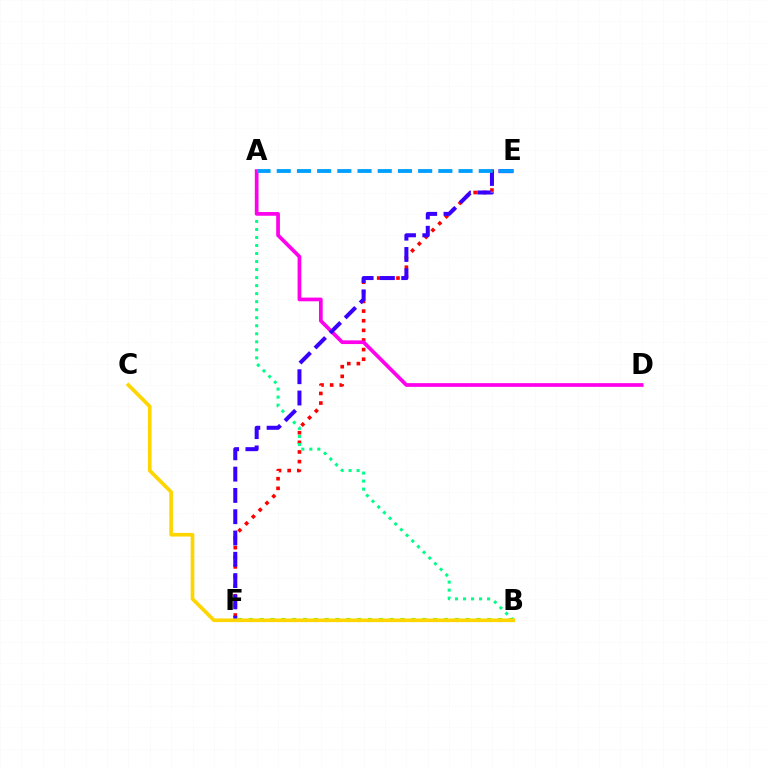{('E', 'F'): [{'color': '#ff0000', 'line_style': 'dotted', 'thickness': 2.62}, {'color': '#3700ff', 'line_style': 'dashed', 'thickness': 2.89}], ('B', 'F'): [{'color': '#4fff00', 'line_style': 'dotted', 'thickness': 2.94}], ('A', 'B'): [{'color': '#00ff86', 'line_style': 'dotted', 'thickness': 2.18}], ('A', 'D'): [{'color': '#ff00ed', 'line_style': 'solid', 'thickness': 2.67}], ('A', 'E'): [{'color': '#009eff', 'line_style': 'dashed', 'thickness': 2.74}], ('B', 'C'): [{'color': '#ffd500', 'line_style': 'solid', 'thickness': 2.63}]}